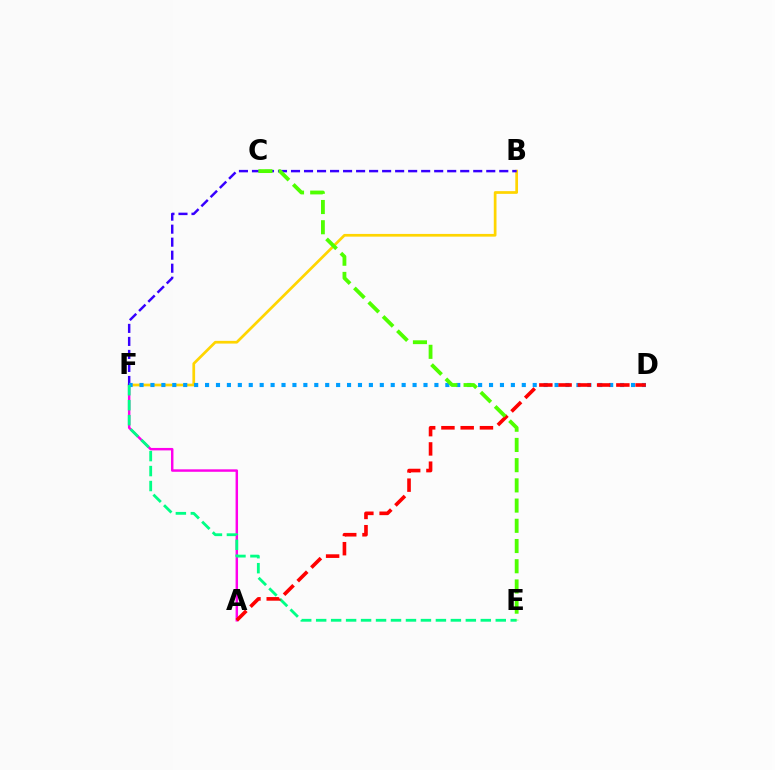{('A', 'F'): [{'color': '#ff00ed', 'line_style': 'solid', 'thickness': 1.77}], ('B', 'F'): [{'color': '#ffd500', 'line_style': 'solid', 'thickness': 1.95}, {'color': '#3700ff', 'line_style': 'dashed', 'thickness': 1.77}], ('D', 'F'): [{'color': '#009eff', 'line_style': 'dotted', 'thickness': 2.97}], ('E', 'F'): [{'color': '#00ff86', 'line_style': 'dashed', 'thickness': 2.03}], ('A', 'D'): [{'color': '#ff0000', 'line_style': 'dashed', 'thickness': 2.62}], ('C', 'E'): [{'color': '#4fff00', 'line_style': 'dashed', 'thickness': 2.75}]}